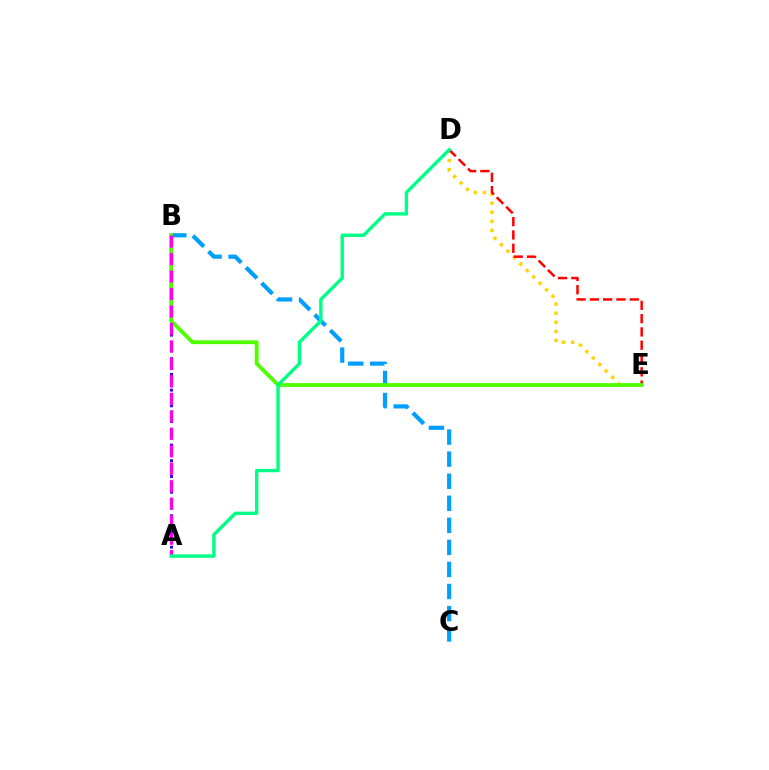{('A', 'B'): [{'color': '#3700ff', 'line_style': 'dotted', 'thickness': 2.13}, {'color': '#ff00ed', 'line_style': 'dashed', 'thickness': 2.37}], ('D', 'E'): [{'color': '#ffd500', 'line_style': 'dotted', 'thickness': 2.47}, {'color': '#ff0000', 'line_style': 'dashed', 'thickness': 1.81}], ('B', 'C'): [{'color': '#009eff', 'line_style': 'dashed', 'thickness': 3.0}], ('B', 'E'): [{'color': '#4fff00', 'line_style': 'solid', 'thickness': 2.75}], ('A', 'D'): [{'color': '#00ff86', 'line_style': 'solid', 'thickness': 2.45}]}